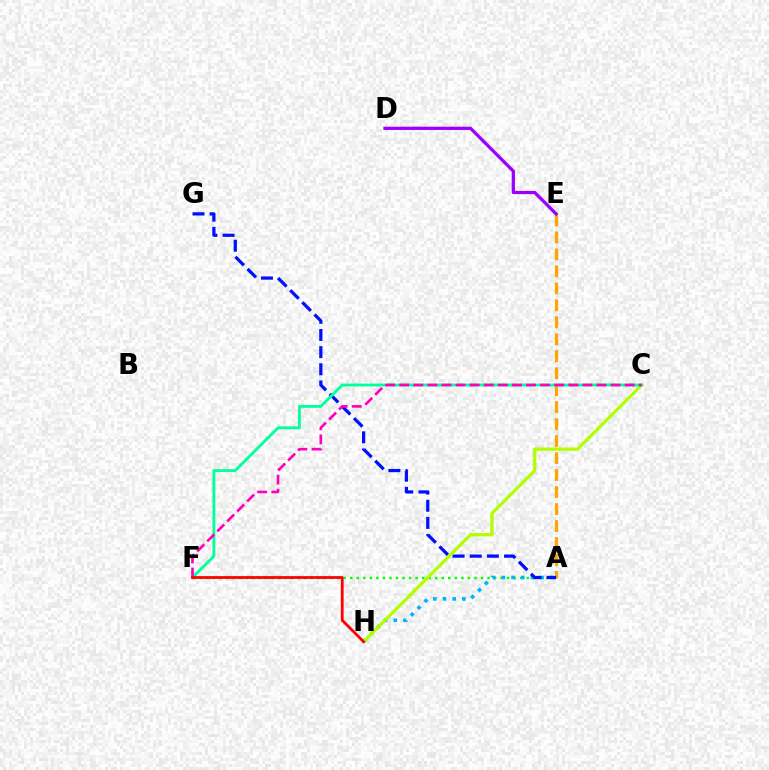{('A', 'E'): [{'color': '#ffa500', 'line_style': 'dashed', 'thickness': 2.31}], ('D', 'E'): [{'color': '#9b00ff', 'line_style': 'solid', 'thickness': 2.34}], ('A', 'F'): [{'color': '#08ff00', 'line_style': 'dotted', 'thickness': 1.78}], ('A', 'H'): [{'color': '#00b5ff', 'line_style': 'dotted', 'thickness': 2.63}], ('A', 'G'): [{'color': '#0010ff', 'line_style': 'dashed', 'thickness': 2.33}], ('C', 'H'): [{'color': '#b3ff00', 'line_style': 'solid', 'thickness': 2.34}], ('C', 'F'): [{'color': '#00ff9d', 'line_style': 'solid', 'thickness': 2.03}, {'color': '#ff00bd', 'line_style': 'dashed', 'thickness': 1.91}], ('F', 'H'): [{'color': '#ff0000', 'line_style': 'solid', 'thickness': 2.0}]}